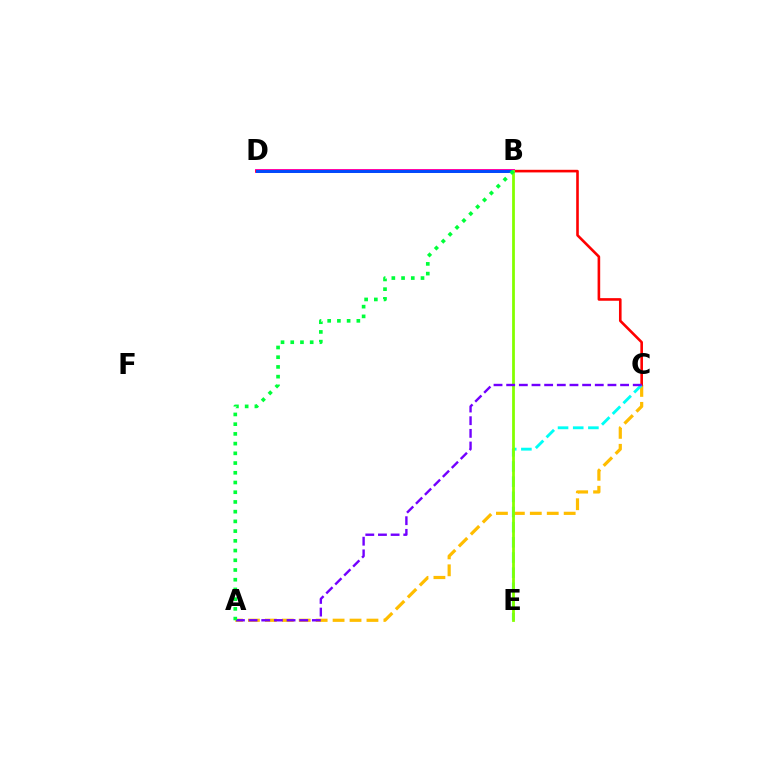{('B', 'D'): [{'color': '#ff00cf', 'line_style': 'solid', 'thickness': 2.82}, {'color': '#004bff', 'line_style': 'solid', 'thickness': 2.13}], ('A', 'C'): [{'color': '#ffbd00', 'line_style': 'dashed', 'thickness': 2.3}, {'color': '#7200ff', 'line_style': 'dashed', 'thickness': 1.72}], ('C', 'D'): [{'color': '#ff0000', 'line_style': 'solid', 'thickness': 1.88}], ('C', 'E'): [{'color': '#00fff6', 'line_style': 'dashed', 'thickness': 2.06}], ('B', 'E'): [{'color': '#84ff00', 'line_style': 'solid', 'thickness': 1.99}], ('A', 'B'): [{'color': '#00ff39', 'line_style': 'dotted', 'thickness': 2.64}]}